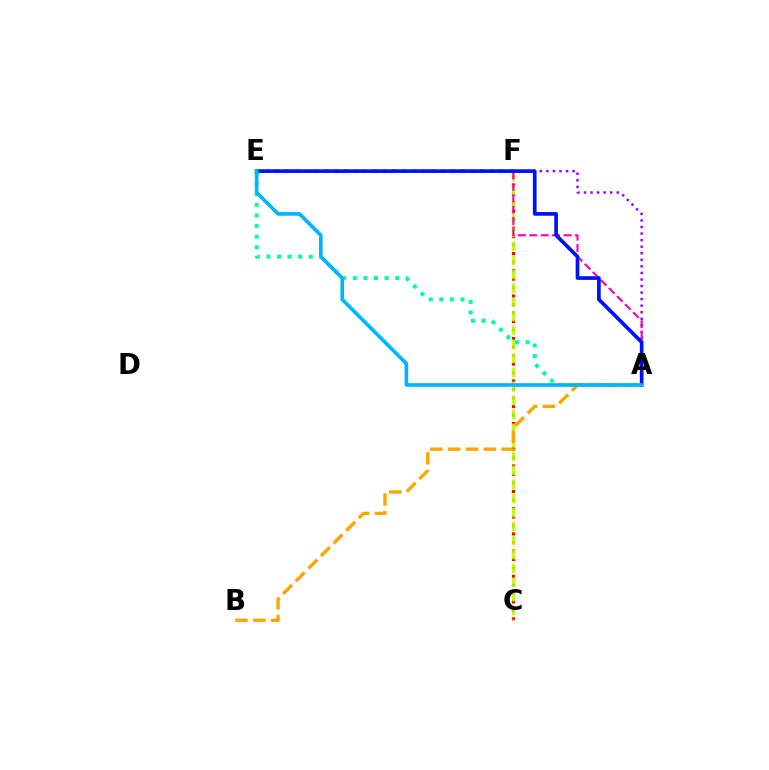{('E', 'F'): [{'color': '#08ff00', 'line_style': 'dotted', 'thickness': 2.65}], ('A', 'F'): [{'color': '#9b00ff', 'line_style': 'dotted', 'thickness': 1.78}, {'color': '#ff00bd', 'line_style': 'dashed', 'thickness': 1.55}], ('C', 'F'): [{'color': '#ff0000', 'line_style': 'dotted', 'thickness': 2.31}, {'color': '#b3ff00', 'line_style': 'dashed', 'thickness': 1.9}], ('A', 'E'): [{'color': '#00ff9d', 'line_style': 'dotted', 'thickness': 2.88}, {'color': '#0010ff', 'line_style': 'solid', 'thickness': 2.65}, {'color': '#00b5ff', 'line_style': 'solid', 'thickness': 2.62}], ('A', 'B'): [{'color': '#ffa500', 'line_style': 'dashed', 'thickness': 2.42}]}